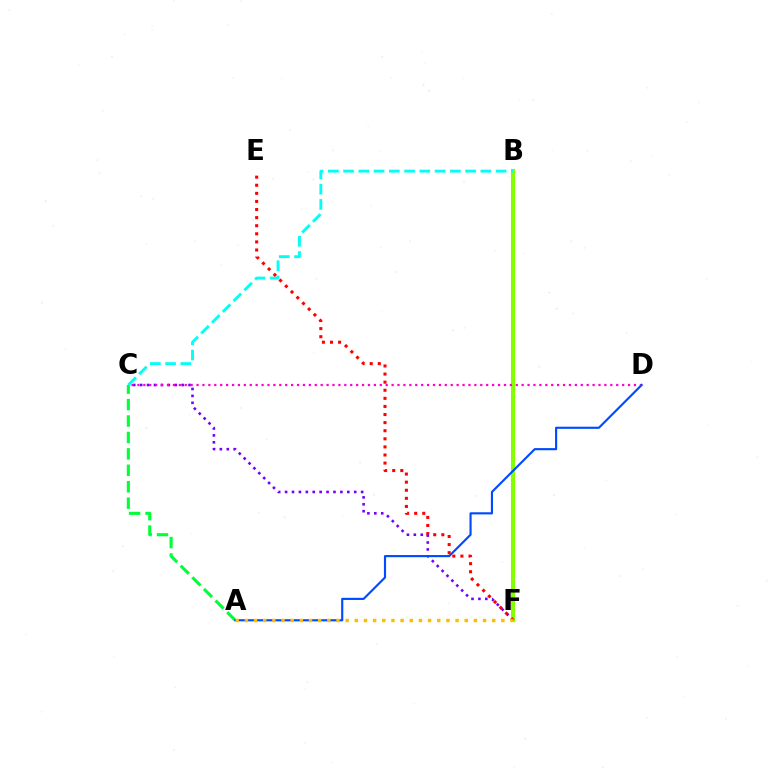{('C', 'F'): [{'color': '#7200ff', 'line_style': 'dotted', 'thickness': 1.88}], ('B', 'F'): [{'color': '#84ff00', 'line_style': 'solid', 'thickness': 2.96}], ('A', 'C'): [{'color': '#00ff39', 'line_style': 'dashed', 'thickness': 2.23}], ('C', 'D'): [{'color': '#ff00cf', 'line_style': 'dotted', 'thickness': 1.61}], ('B', 'C'): [{'color': '#00fff6', 'line_style': 'dashed', 'thickness': 2.07}], ('A', 'D'): [{'color': '#004bff', 'line_style': 'solid', 'thickness': 1.54}], ('E', 'F'): [{'color': '#ff0000', 'line_style': 'dotted', 'thickness': 2.2}], ('A', 'F'): [{'color': '#ffbd00', 'line_style': 'dotted', 'thickness': 2.49}]}